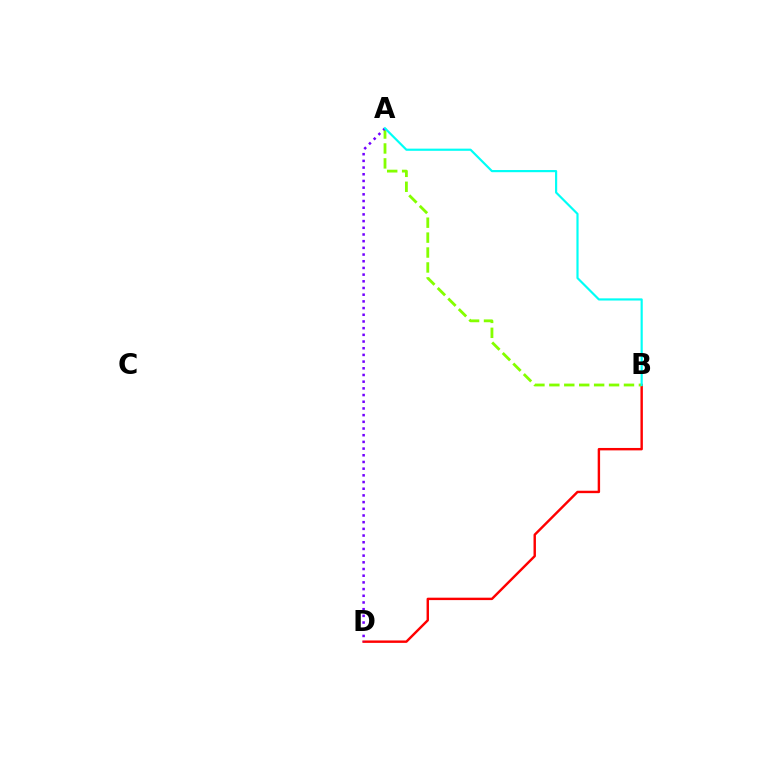{('B', 'D'): [{'color': '#ff0000', 'line_style': 'solid', 'thickness': 1.74}], ('A', 'B'): [{'color': '#84ff00', 'line_style': 'dashed', 'thickness': 2.03}, {'color': '#00fff6', 'line_style': 'solid', 'thickness': 1.56}], ('A', 'D'): [{'color': '#7200ff', 'line_style': 'dotted', 'thickness': 1.82}]}